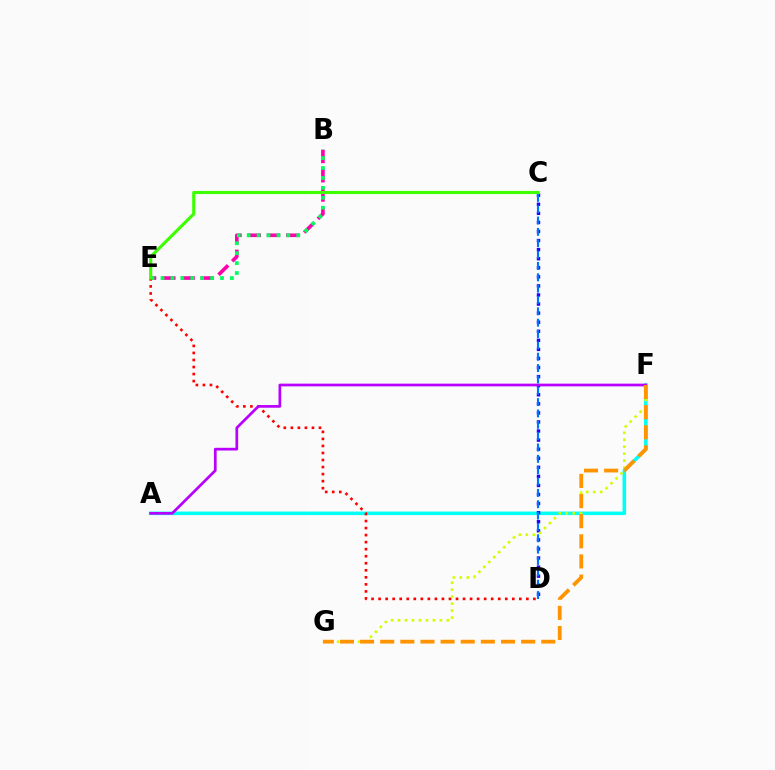{('B', 'E'): [{'color': '#ff00ac', 'line_style': 'dashed', 'thickness': 2.62}, {'color': '#00ff5c', 'line_style': 'dotted', 'thickness': 2.7}], ('A', 'F'): [{'color': '#00fff6', 'line_style': 'solid', 'thickness': 2.55}, {'color': '#b900ff', 'line_style': 'solid', 'thickness': 1.95}], ('C', 'D'): [{'color': '#2500ff', 'line_style': 'dotted', 'thickness': 2.46}, {'color': '#0074ff', 'line_style': 'dashed', 'thickness': 1.54}], ('D', 'E'): [{'color': '#ff0000', 'line_style': 'dotted', 'thickness': 1.91}], ('F', 'G'): [{'color': '#d1ff00', 'line_style': 'dotted', 'thickness': 1.89}, {'color': '#ff9400', 'line_style': 'dashed', 'thickness': 2.73}], ('C', 'E'): [{'color': '#3dff00', 'line_style': 'solid', 'thickness': 2.25}]}